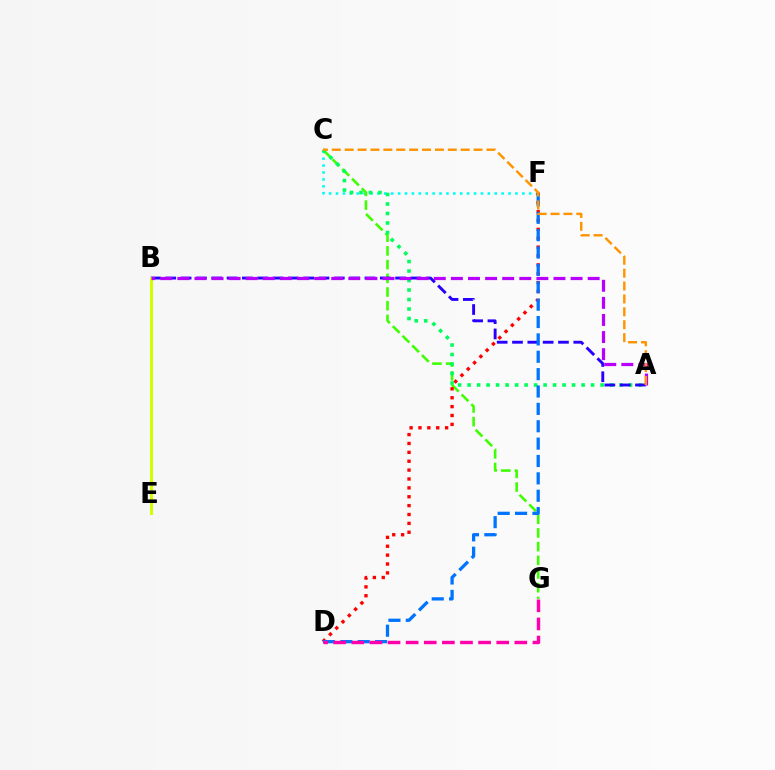{('C', 'F'): [{'color': '#00fff6', 'line_style': 'dotted', 'thickness': 1.87}], ('C', 'G'): [{'color': '#3dff00', 'line_style': 'dashed', 'thickness': 1.86}], ('D', 'F'): [{'color': '#ff0000', 'line_style': 'dotted', 'thickness': 2.41}, {'color': '#0074ff', 'line_style': 'dashed', 'thickness': 2.36}], ('A', 'C'): [{'color': '#00ff5c', 'line_style': 'dotted', 'thickness': 2.58}, {'color': '#ff9400', 'line_style': 'dashed', 'thickness': 1.75}], ('A', 'B'): [{'color': '#2500ff', 'line_style': 'dashed', 'thickness': 2.08}, {'color': '#b900ff', 'line_style': 'dashed', 'thickness': 2.32}], ('B', 'E'): [{'color': '#d1ff00', 'line_style': 'solid', 'thickness': 2.19}], ('D', 'G'): [{'color': '#ff00ac', 'line_style': 'dashed', 'thickness': 2.46}]}